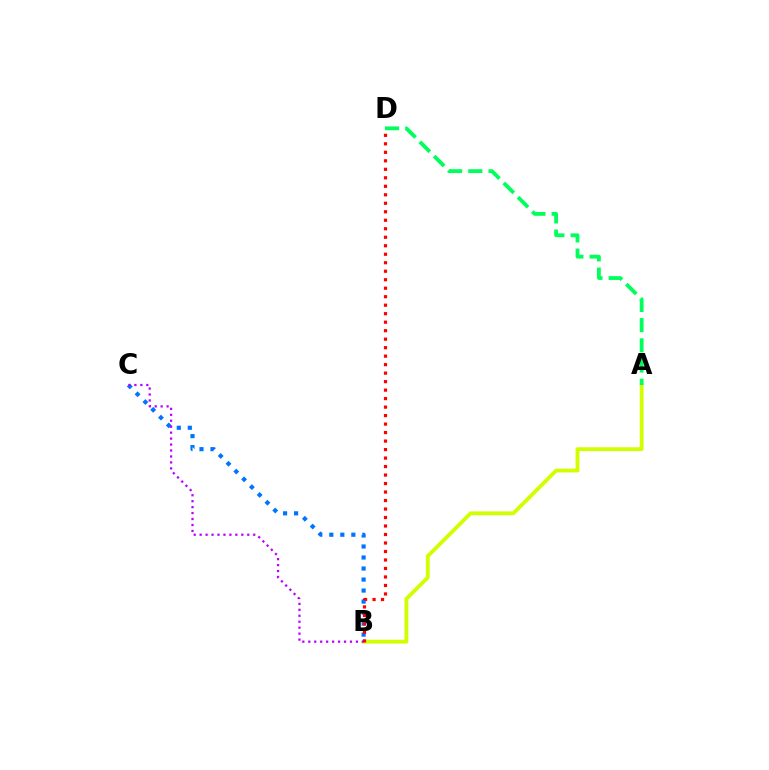{('A', 'B'): [{'color': '#d1ff00', 'line_style': 'solid', 'thickness': 2.75}], ('B', 'C'): [{'color': '#0074ff', 'line_style': 'dotted', 'thickness': 2.99}, {'color': '#b900ff', 'line_style': 'dotted', 'thickness': 1.62}], ('B', 'D'): [{'color': '#ff0000', 'line_style': 'dotted', 'thickness': 2.31}], ('A', 'D'): [{'color': '#00ff5c', 'line_style': 'dashed', 'thickness': 2.74}]}